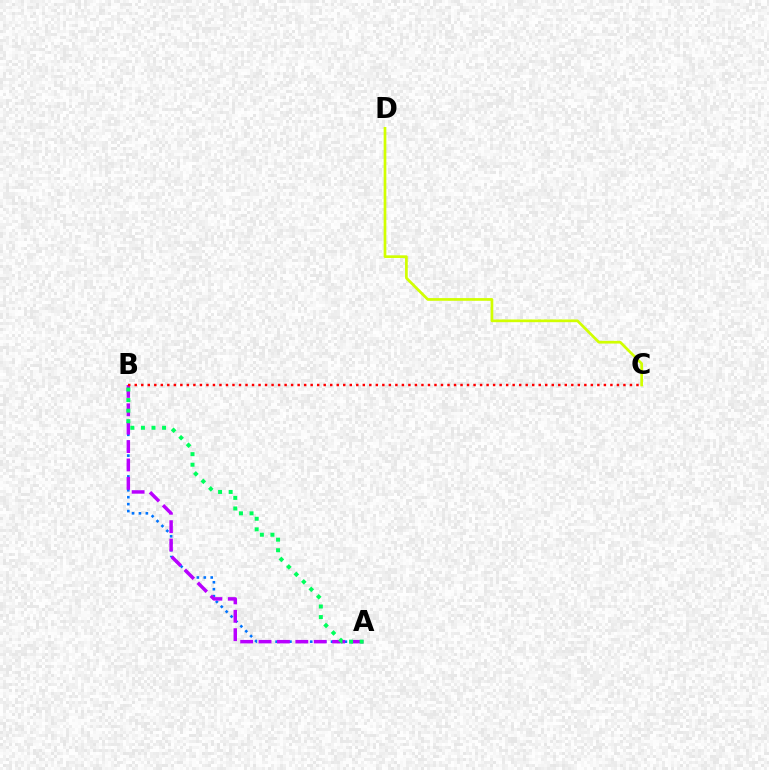{('A', 'B'): [{'color': '#0074ff', 'line_style': 'dotted', 'thickness': 1.88}, {'color': '#b900ff', 'line_style': 'dashed', 'thickness': 2.5}, {'color': '#00ff5c', 'line_style': 'dotted', 'thickness': 2.87}], ('C', 'D'): [{'color': '#d1ff00', 'line_style': 'solid', 'thickness': 1.94}], ('B', 'C'): [{'color': '#ff0000', 'line_style': 'dotted', 'thickness': 1.77}]}